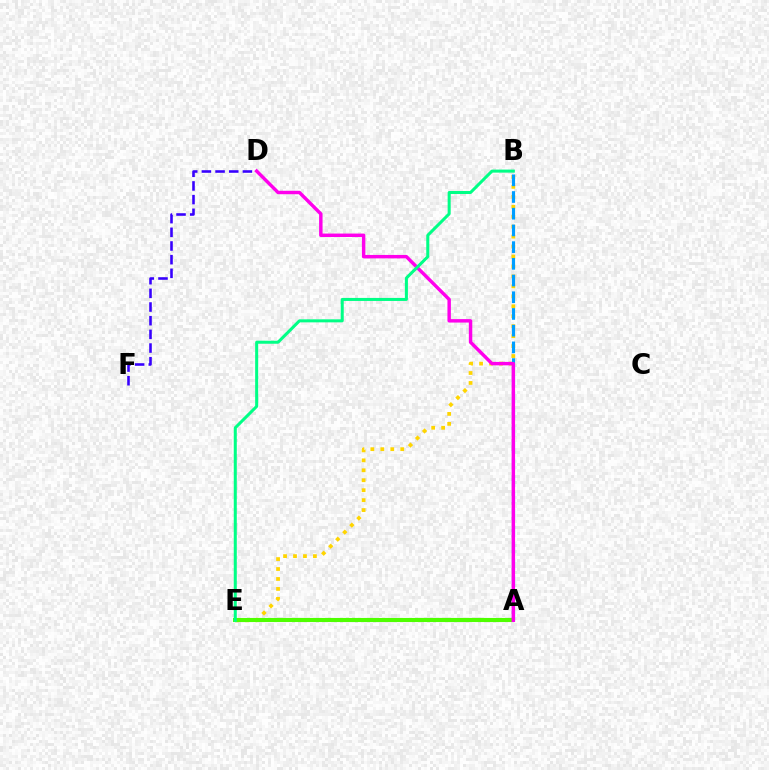{('B', 'E'): [{'color': '#ffd500', 'line_style': 'dotted', 'thickness': 2.7}, {'color': '#00ff86', 'line_style': 'solid', 'thickness': 2.18}], ('A', 'B'): [{'color': '#009eff', 'line_style': 'dashed', 'thickness': 2.27}], ('A', 'E'): [{'color': '#ff0000', 'line_style': 'solid', 'thickness': 2.12}, {'color': '#4fff00', 'line_style': 'solid', 'thickness': 2.95}], ('D', 'F'): [{'color': '#3700ff', 'line_style': 'dashed', 'thickness': 1.86}], ('A', 'D'): [{'color': '#ff00ed', 'line_style': 'solid', 'thickness': 2.48}]}